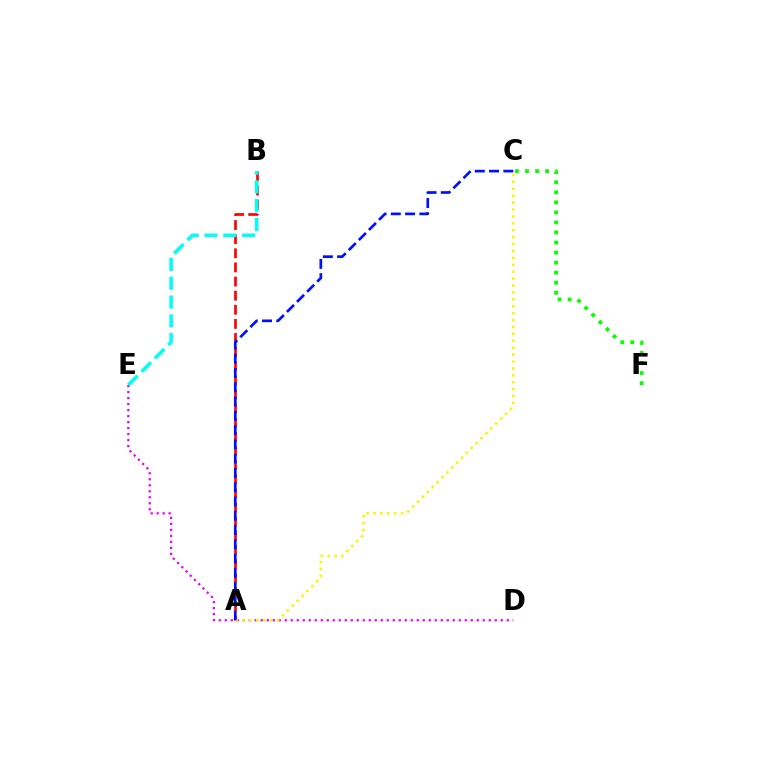{('D', 'E'): [{'color': '#ee00ff', 'line_style': 'dotted', 'thickness': 1.63}], ('A', 'B'): [{'color': '#ff0000', 'line_style': 'dashed', 'thickness': 1.92}], ('A', 'C'): [{'color': '#fcf500', 'line_style': 'dotted', 'thickness': 1.88}, {'color': '#0010ff', 'line_style': 'dashed', 'thickness': 1.94}], ('C', 'F'): [{'color': '#08ff00', 'line_style': 'dotted', 'thickness': 2.73}], ('B', 'E'): [{'color': '#00fff6', 'line_style': 'dashed', 'thickness': 2.56}]}